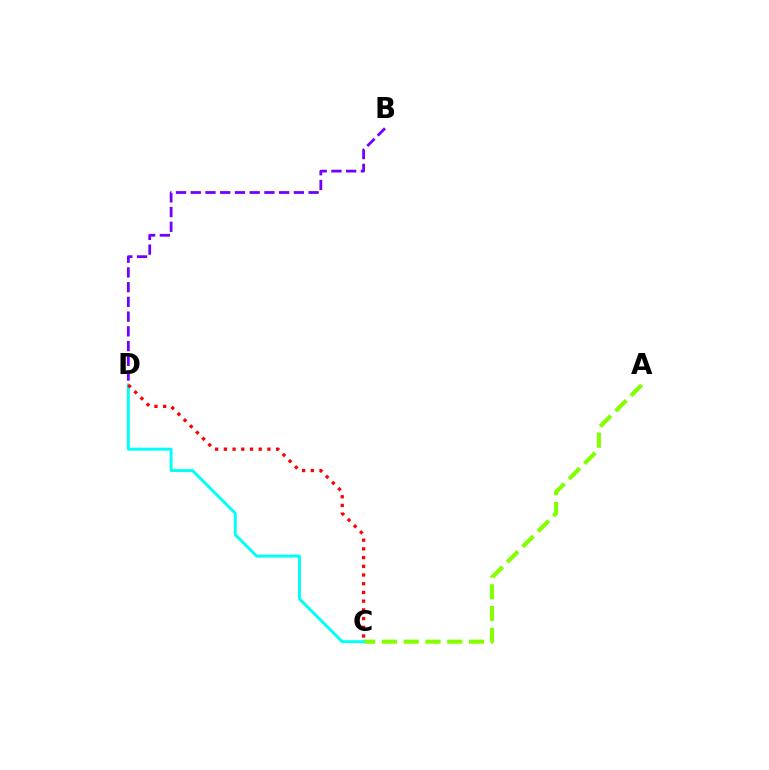{('A', 'C'): [{'color': '#84ff00', 'line_style': 'dashed', 'thickness': 2.96}], ('C', 'D'): [{'color': '#00fff6', 'line_style': 'solid', 'thickness': 2.11}, {'color': '#ff0000', 'line_style': 'dotted', 'thickness': 2.37}], ('B', 'D'): [{'color': '#7200ff', 'line_style': 'dashed', 'thickness': 2.0}]}